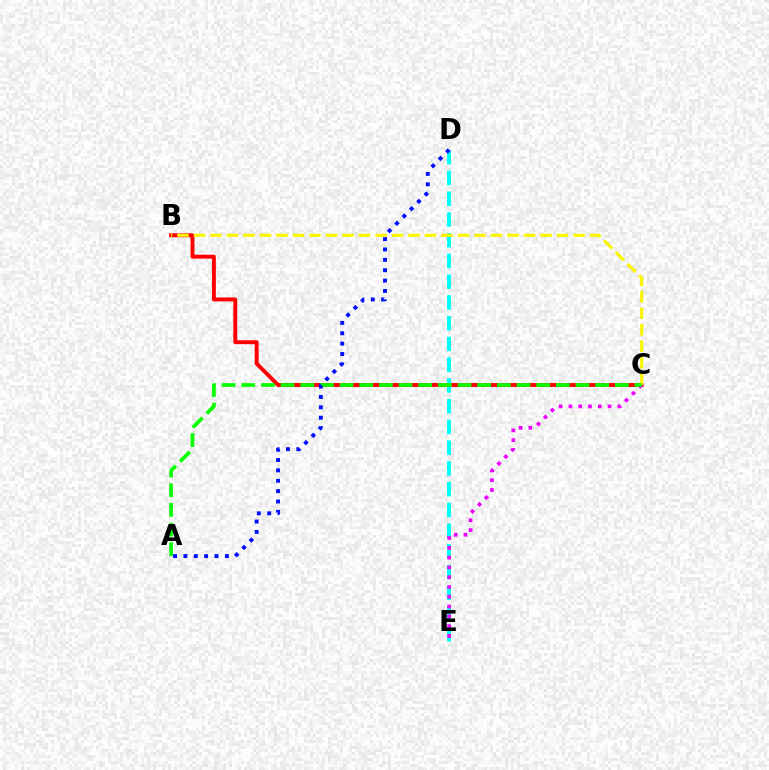{('B', 'C'): [{'color': '#ff0000', 'line_style': 'solid', 'thickness': 2.81}, {'color': '#fcf500', 'line_style': 'dashed', 'thickness': 2.24}], ('D', 'E'): [{'color': '#00fff6', 'line_style': 'dashed', 'thickness': 2.82}], ('C', 'E'): [{'color': '#ee00ff', 'line_style': 'dotted', 'thickness': 2.66}], ('A', 'C'): [{'color': '#08ff00', 'line_style': 'dashed', 'thickness': 2.67}], ('A', 'D'): [{'color': '#0010ff', 'line_style': 'dotted', 'thickness': 2.82}]}